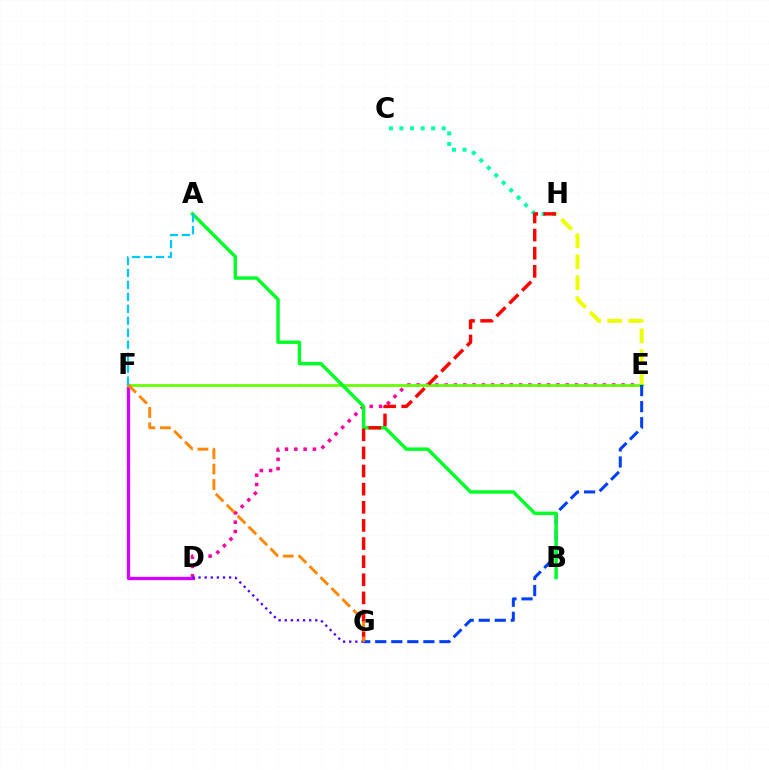{('D', 'E'): [{'color': '#ff00a0', 'line_style': 'dotted', 'thickness': 2.53}], ('D', 'F'): [{'color': '#d600ff', 'line_style': 'solid', 'thickness': 2.37}], ('E', 'H'): [{'color': '#eeff00', 'line_style': 'dashed', 'thickness': 2.85}], ('E', 'F'): [{'color': '#66ff00', 'line_style': 'solid', 'thickness': 1.98}], ('C', 'H'): [{'color': '#00ffaf', 'line_style': 'dotted', 'thickness': 2.87}], ('D', 'G'): [{'color': '#4f00ff', 'line_style': 'dotted', 'thickness': 1.66}], ('E', 'G'): [{'color': '#003fff', 'line_style': 'dashed', 'thickness': 2.18}], ('A', 'B'): [{'color': '#00ff27', 'line_style': 'solid', 'thickness': 2.46}], ('G', 'H'): [{'color': '#ff0000', 'line_style': 'dashed', 'thickness': 2.46}], ('F', 'G'): [{'color': '#ff8800', 'line_style': 'dashed', 'thickness': 2.1}], ('A', 'F'): [{'color': '#00c7ff', 'line_style': 'dashed', 'thickness': 1.63}]}